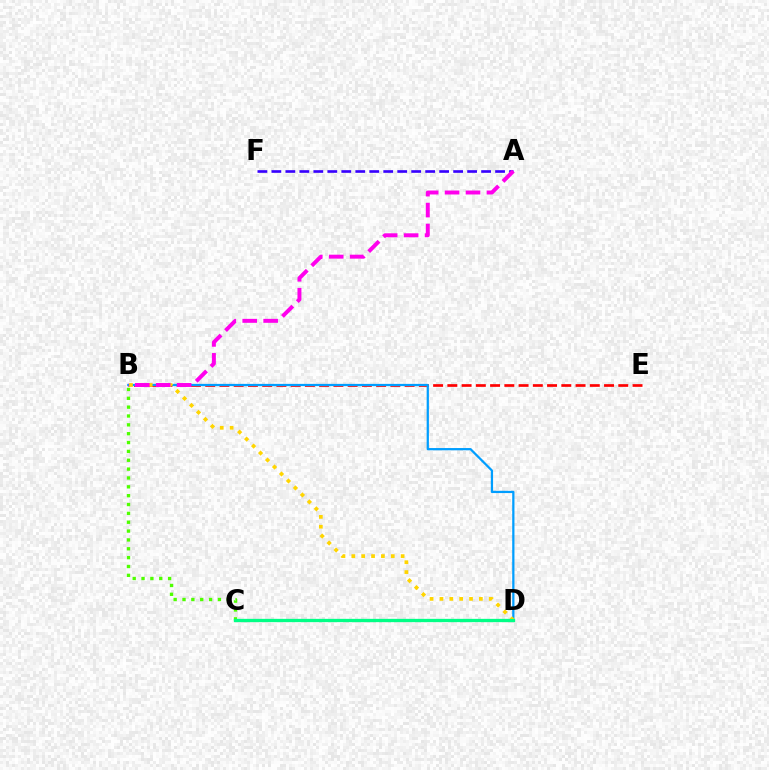{('B', 'C'): [{'color': '#4fff00', 'line_style': 'dotted', 'thickness': 2.41}], ('B', 'E'): [{'color': '#ff0000', 'line_style': 'dashed', 'thickness': 1.94}], ('B', 'D'): [{'color': '#009eff', 'line_style': 'solid', 'thickness': 1.62}, {'color': '#ffd500', 'line_style': 'dotted', 'thickness': 2.68}], ('A', 'F'): [{'color': '#3700ff', 'line_style': 'dashed', 'thickness': 1.9}], ('C', 'D'): [{'color': '#00ff86', 'line_style': 'solid', 'thickness': 2.38}], ('A', 'B'): [{'color': '#ff00ed', 'line_style': 'dashed', 'thickness': 2.84}]}